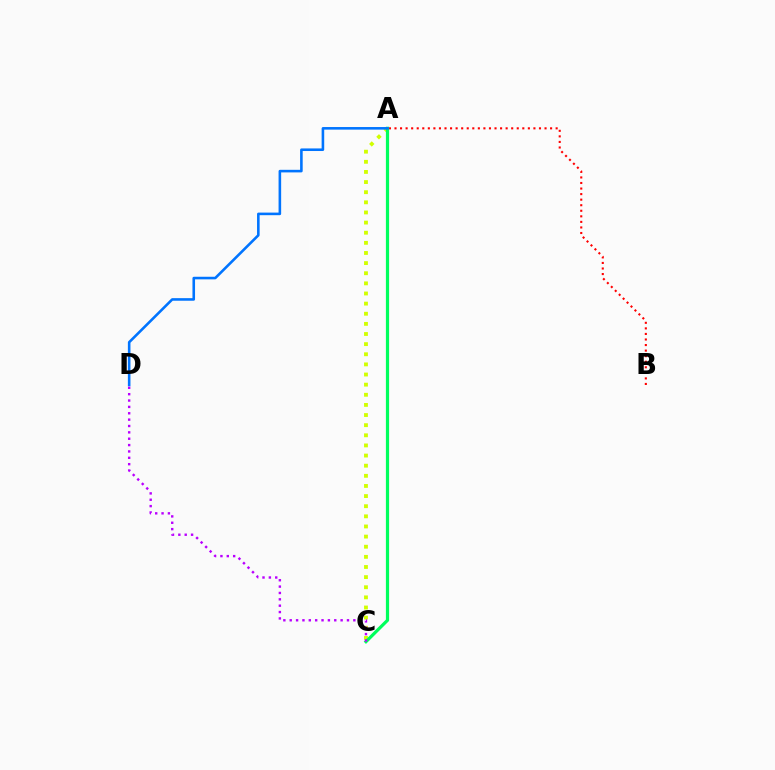{('A', 'B'): [{'color': '#ff0000', 'line_style': 'dotted', 'thickness': 1.51}], ('A', 'C'): [{'color': '#d1ff00', 'line_style': 'dotted', 'thickness': 2.75}, {'color': '#00ff5c', 'line_style': 'solid', 'thickness': 2.31}], ('A', 'D'): [{'color': '#0074ff', 'line_style': 'solid', 'thickness': 1.86}], ('C', 'D'): [{'color': '#b900ff', 'line_style': 'dotted', 'thickness': 1.73}]}